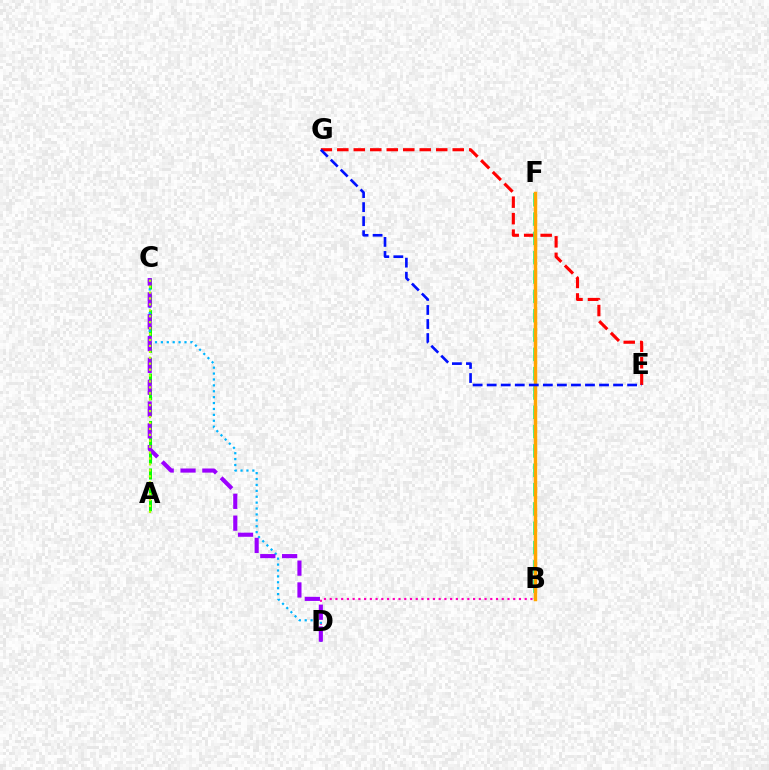{('B', 'D'): [{'color': '#ff00bd', 'line_style': 'dotted', 'thickness': 1.56}], ('A', 'C'): [{'color': '#08ff00', 'line_style': 'dashed', 'thickness': 2.15}, {'color': '#b3ff00', 'line_style': 'dotted', 'thickness': 1.61}], ('C', 'D'): [{'color': '#00b5ff', 'line_style': 'dotted', 'thickness': 1.6}, {'color': '#9b00ff', 'line_style': 'dashed', 'thickness': 2.97}], ('E', 'G'): [{'color': '#ff0000', 'line_style': 'dashed', 'thickness': 2.24}, {'color': '#0010ff', 'line_style': 'dashed', 'thickness': 1.91}], ('B', 'F'): [{'color': '#00ff9d', 'line_style': 'dashed', 'thickness': 2.63}, {'color': '#ffa500', 'line_style': 'solid', 'thickness': 2.52}]}